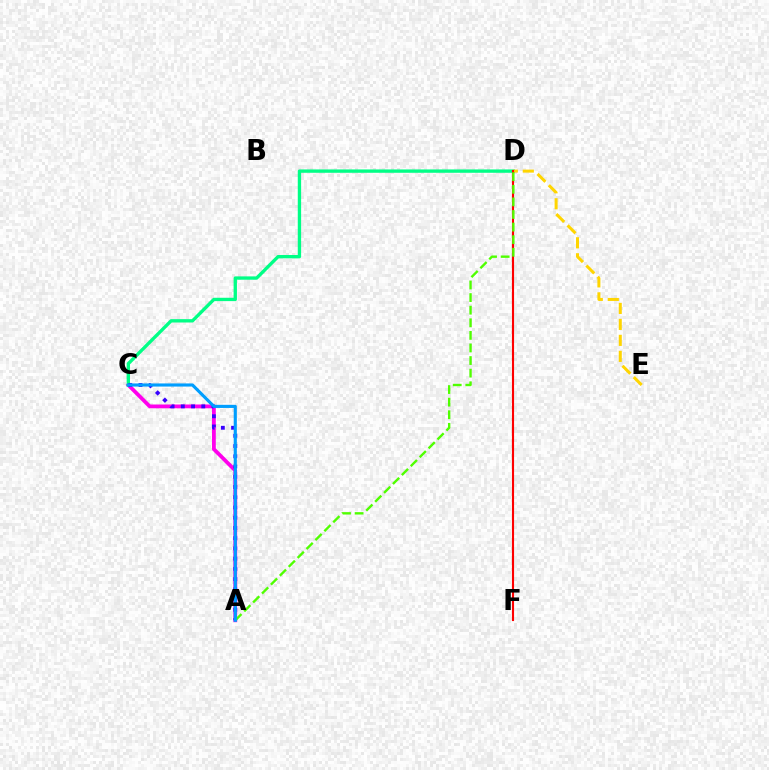{('A', 'C'): [{'color': '#ff00ed', 'line_style': 'solid', 'thickness': 2.73}, {'color': '#3700ff', 'line_style': 'dotted', 'thickness': 2.78}, {'color': '#009eff', 'line_style': 'solid', 'thickness': 2.25}], ('C', 'D'): [{'color': '#00ff86', 'line_style': 'solid', 'thickness': 2.41}], ('D', 'E'): [{'color': '#ffd500', 'line_style': 'dashed', 'thickness': 2.17}], ('D', 'F'): [{'color': '#ff0000', 'line_style': 'solid', 'thickness': 1.53}], ('A', 'D'): [{'color': '#4fff00', 'line_style': 'dashed', 'thickness': 1.71}]}